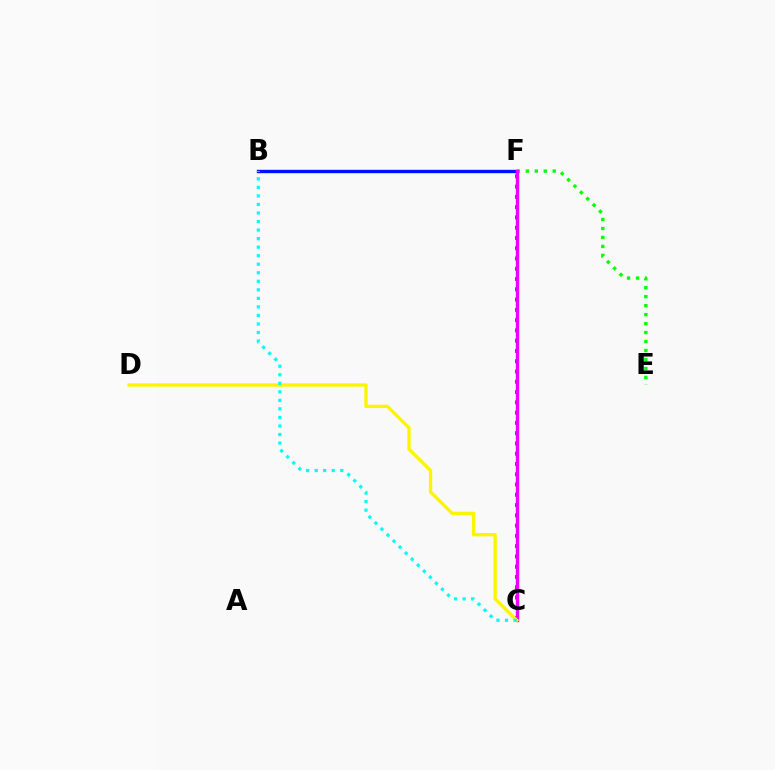{('B', 'F'): [{'color': '#0010ff', 'line_style': 'solid', 'thickness': 2.42}], ('C', 'F'): [{'color': '#ff0000', 'line_style': 'dotted', 'thickness': 2.79}, {'color': '#ee00ff', 'line_style': 'solid', 'thickness': 2.42}], ('E', 'F'): [{'color': '#08ff00', 'line_style': 'dotted', 'thickness': 2.44}], ('C', 'D'): [{'color': '#fcf500', 'line_style': 'solid', 'thickness': 2.4}], ('B', 'C'): [{'color': '#00fff6', 'line_style': 'dotted', 'thickness': 2.32}]}